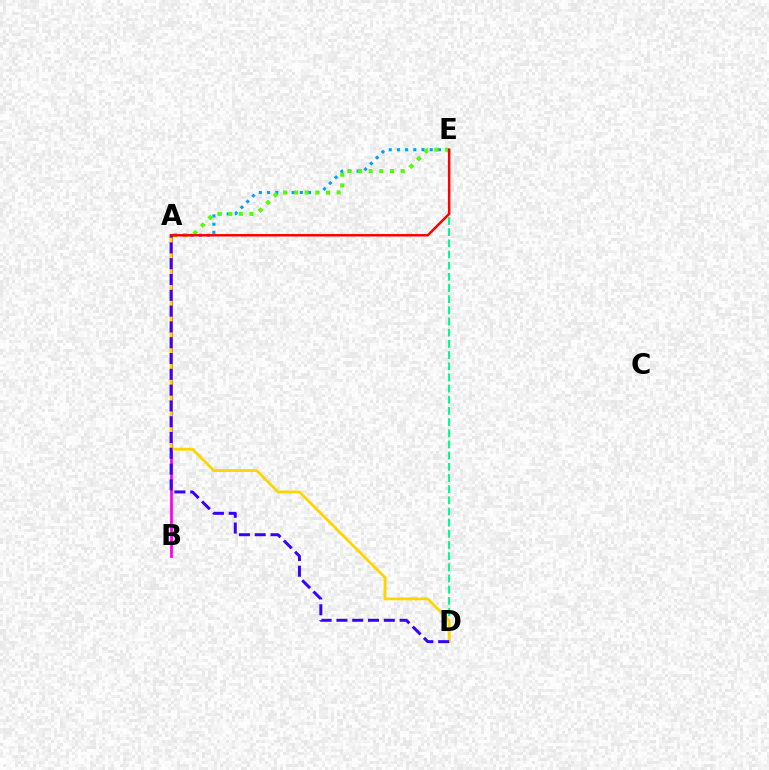{('A', 'B'): [{'color': '#ff00ed', 'line_style': 'solid', 'thickness': 1.99}], ('A', 'E'): [{'color': '#009eff', 'line_style': 'dotted', 'thickness': 2.23}, {'color': '#4fff00', 'line_style': 'dotted', 'thickness': 2.9}, {'color': '#ff0000', 'line_style': 'solid', 'thickness': 1.78}], ('D', 'E'): [{'color': '#00ff86', 'line_style': 'dashed', 'thickness': 1.52}], ('A', 'D'): [{'color': '#ffd500', 'line_style': 'solid', 'thickness': 2.02}, {'color': '#3700ff', 'line_style': 'dashed', 'thickness': 2.15}]}